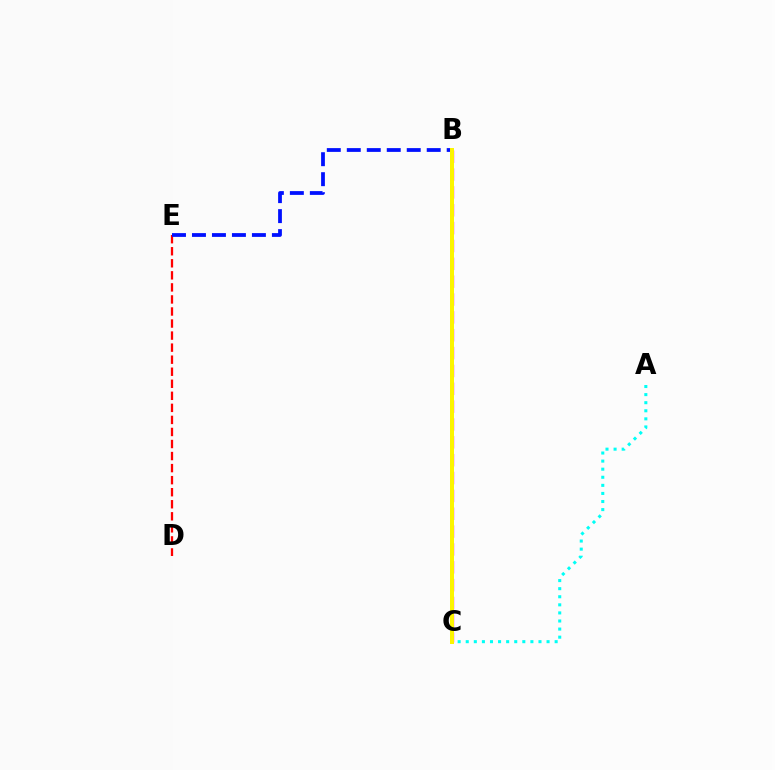{('B', 'C'): [{'color': '#ee00ff', 'line_style': 'dashed', 'thickness': 2.43}, {'color': '#08ff00', 'line_style': 'solid', 'thickness': 2.52}, {'color': '#fcf500', 'line_style': 'solid', 'thickness': 2.87}], ('A', 'C'): [{'color': '#00fff6', 'line_style': 'dotted', 'thickness': 2.2}], ('D', 'E'): [{'color': '#ff0000', 'line_style': 'dashed', 'thickness': 1.64}], ('B', 'E'): [{'color': '#0010ff', 'line_style': 'dashed', 'thickness': 2.71}]}